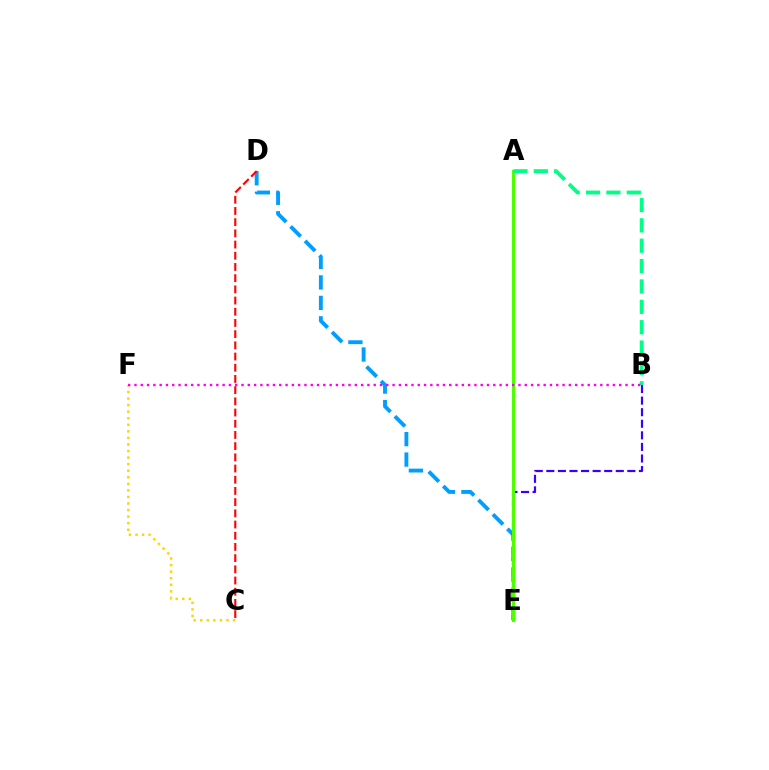{('D', 'E'): [{'color': '#009eff', 'line_style': 'dashed', 'thickness': 2.78}], ('B', 'E'): [{'color': '#3700ff', 'line_style': 'dashed', 'thickness': 1.57}], ('A', 'E'): [{'color': '#4fff00', 'line_style': 'solid', 'thickness': 2.19}], ('A', 'B'): [{'color': '#00ff86', 'line_style': 'dashed', 'thickness': 2.77}], ('C', 'F'): [{'color': '#ffd500', 'line_style': 'dotted', 'thickness': 1.78}], ('C', 'D'): [{'color': '#ff0000', 'line_style': 'dashed', 'thickness': 1.52}], ('B', 'F'): [{'color': '#ff00ed', 'line_style': 'dotted', 'thickness': 1.71}]}